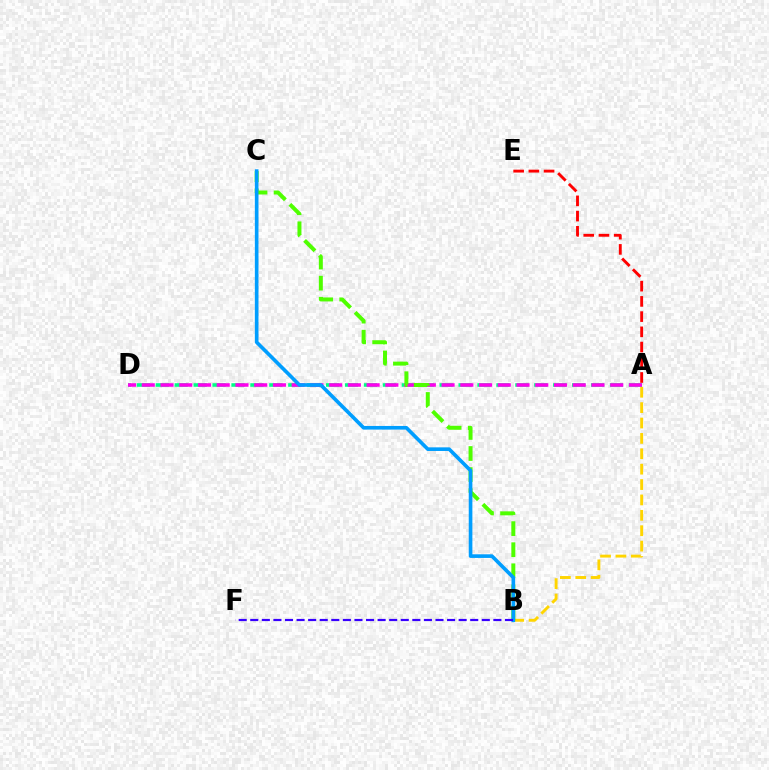{('A', 'B'): [{'color': '#ffd500', 'line_style': 'dashed', 'thickness': 2.09}], ('A', 'D'): [{'color': '#00ff86', 'line_style': 'dashed', 'thickness': 2.57}, {'color': '#ff00ed', 'line_style': 'dashed', 'thickness': 2.55}], ('A', 'E'): [{'color': '#ff0000', 'line_style': 'dashed', 'thickness': 2.07}], ('B', 'C'): [{'color': '#4fff00', 'line_style': 'dashed', 'thickness': 2.86}, {'color': '#009eff', 'line_style': 'solid', 'thickness': 2.62}], ('B', 'F'): [{'color': '#3700ff', 'line_style': 'dashed', 'thickness': 1.57}]}